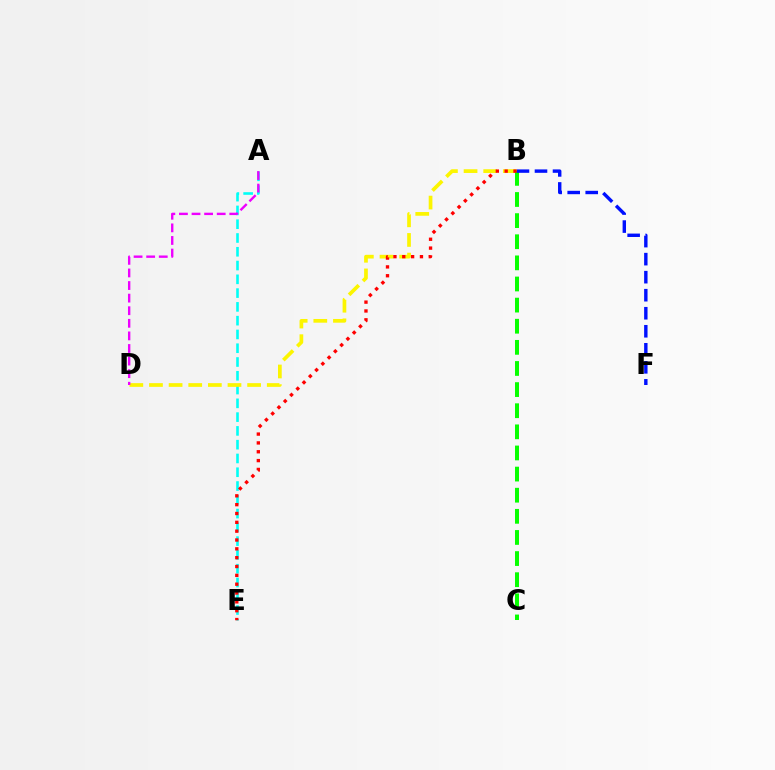{('A', 'E'): [{'color': '#00fff6', 'line_style': 'dashed', 'thickness': 1.87}], ('B', 'D'): [{'color': '#fcf500', 'line_style': 'dashed', 'thickness': 2.67}], ('B', 'C'): [{'color': '#08ff00', 'line_style': 'dashed', 'thickness': 2.87}], ('A', 'D'): [{'color': '#ee00ff', 'line_style': 'dashed', 'thickness': 1.71}], ('B', 'F'): [{'color': '#0010ff', 'line_style': 'dashed', 'thickness': 2.45}], ('B', 'E'): [{'color': '#ff0000', 'line_style': 'dotted', 'thickness': 2.4}]}